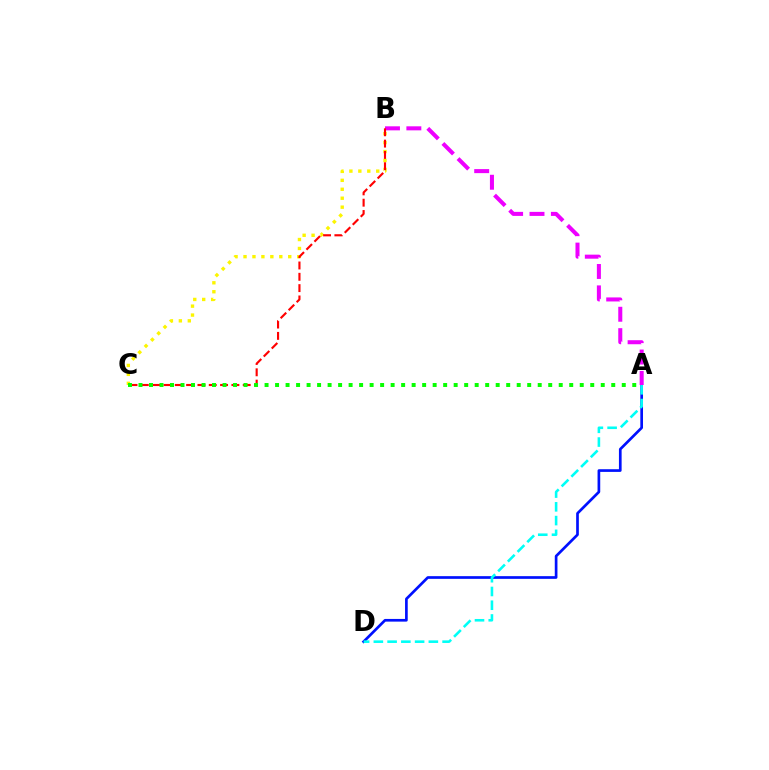{('A', 'D'): [{'color': '#0010ff', 'line_style': 'solid', 'thickness': 1.93}, {'color': '#00fff6', 'line_style': 'dashed', 'thickness': 1.87}], ('B', 'C'): [{'color': '#fcf500', 'line_style': 'dotted', 'thickness': 2.43}, {'color': '#ff0000', 'line_style': 'dashed', 'thickness': 1.54}], ('A', 'B'): [{'color': '#ee00ff', 'line_style': 'dashed', 'thickness': 2.91}], ('A', 'C'): [{'color': '#08ff00', 'line_style': 'dotted', 'thickness': 2.85}]}